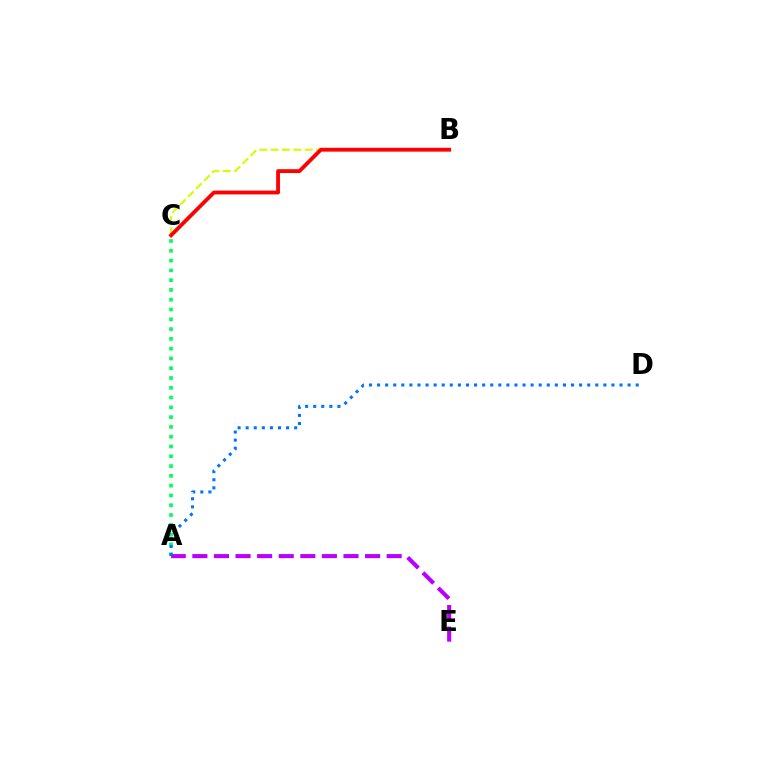{('B', 'C'): [{'color': '#d1ff00', 'line_style': 'dashed', 'thickness': 1.54}, {'color': '#ff0000', 'line_style': 'solid', 'thickness': 2.75}], ('A', 'C'): [{'color': '#00ff5c', 'line_style': 'dotted', 'thickness': 2.66}], ('A', 'E'): [{'color': '#b900ff', 'line_style': 'dashed', 'thickness': 2.93}], ('A', 'D'): [{'color': '#0074ff', 'line_style': 'dotted', 'thickness': 2.2}]}